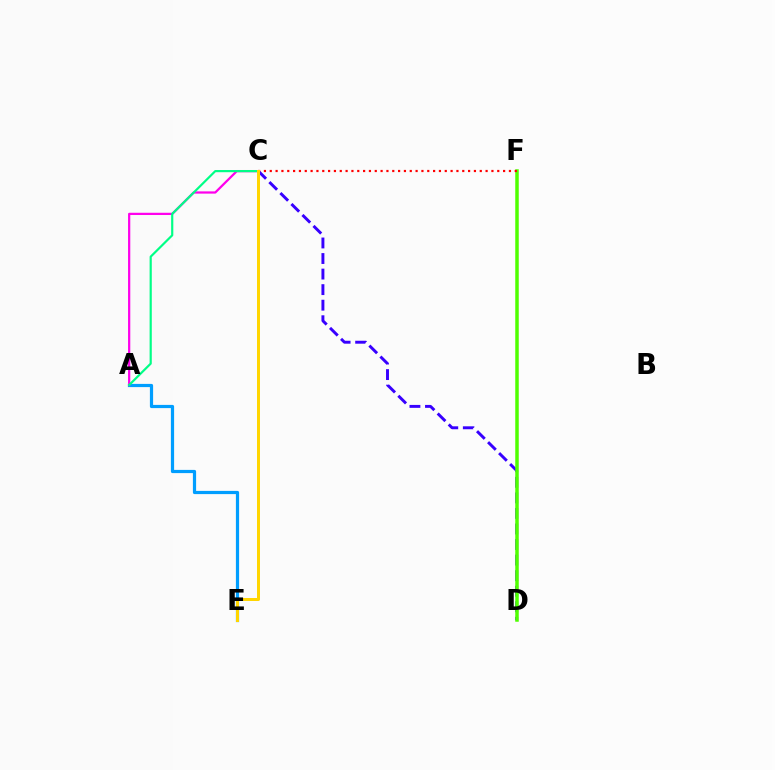{('A', 'E'): [{'color': '#009eff', 'line_style': 'solid', 'thickness': 2.31}], ('A', 'C'): [{'color': '#ff00ed', 'line_style': 'solid', 'thickness': 1.61}, {'color': '#00ff86', 'line_style': 'solid', 'thickness': 1.57}], ('C', 'D'): [{'color': '#3700ff', 'line_style': 'dashed', 'thickness': 2.11}], ('D', 'F'): [{'color': '#4fff00', 'line_style': 'solid', 'thickness': 2.52}], ('C', 'F'): [{'color': '#ff0000', 'line_style': 'dotted', 'thickness': 1.58}], ('C', 'E'): [{'color': '#ffd500', 'line_style': 'solid', 'thickness': 2.16}]}